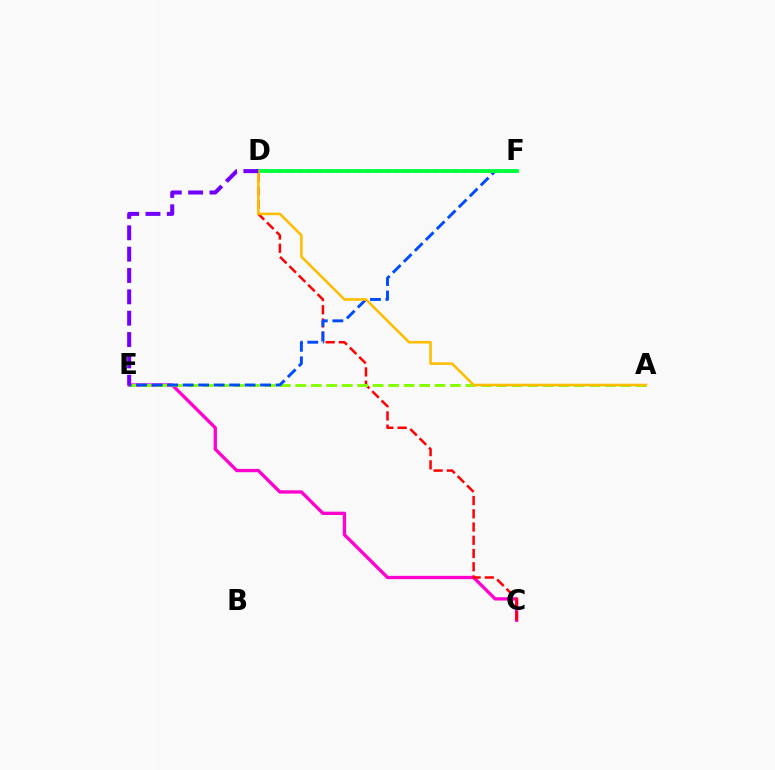{('C', 'E'): [{'color': '#ff00cf', 'line_style': 'solid', 'thickness': 2.39}], ('C', 'D'): [{'color': '#ff0000', 'line_style': 'dashed', 'thickness': 1.8}], ('A', 'E'): [{'color': '#84ff00', 'line_style': 'dashed', 'thickness': 2.1}], ('E', 'F'): [{'color': '#004bff', 'line_style': 'dashed', 'thickness': 2.1}], ('D', 'F'): [{'color': '#00fff6', 'line_style': 'dotted', 'thickness': 2.67}, {'color': '#00ff39', 'line_style': 'solid', 'thickness': 2.72}], ('A', 'D'): [{'color': '#ffbd00', 'line_style': 'solid', 'thickness': 1.84}], ('D', 'E'): [{'color': '#7200ff', 'line_style': 'dashed', 'thickness': 2.9}]}